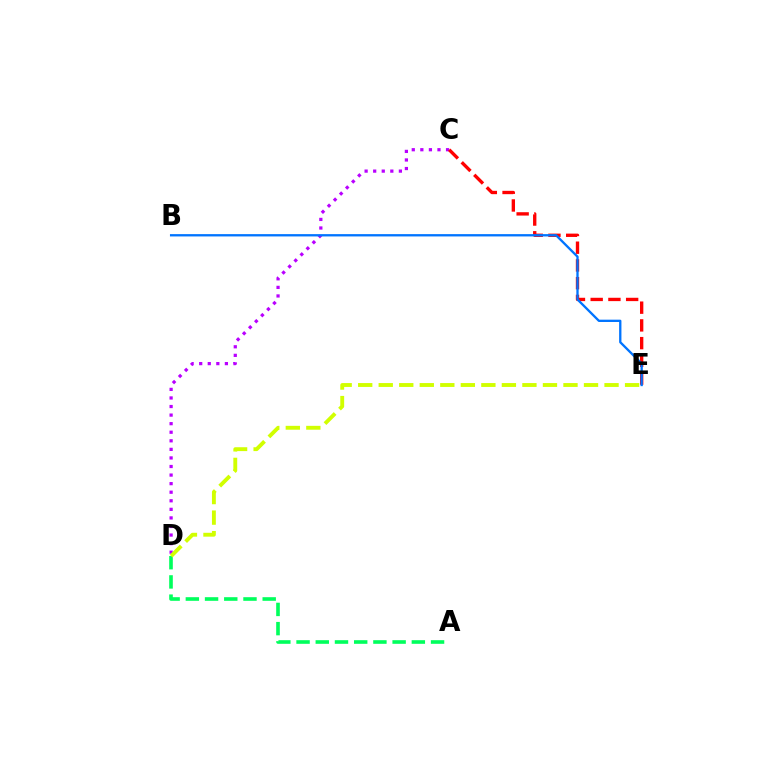{('C', 'D'): [{'color': '#b900ff', 'line_style': 'dotted', 'thickness': 2.33}], ('C', 'E'): [{'color': '#ff0000', 'line_style': 'dashed', 'thickness': 2.41}], ('B', 'E'): [{'color': '#0074ff', 'line_style': 'solid', 'thickness': 1.66}], ('A', 'D'): [{'color': '#00ff5c', 'line_style': 'dashed', 'thickness': 2.61}], ('D', 'E'): [{'color': '#d1ff00', 'line_style': 'dashed', 'thickness': 2.79}]}